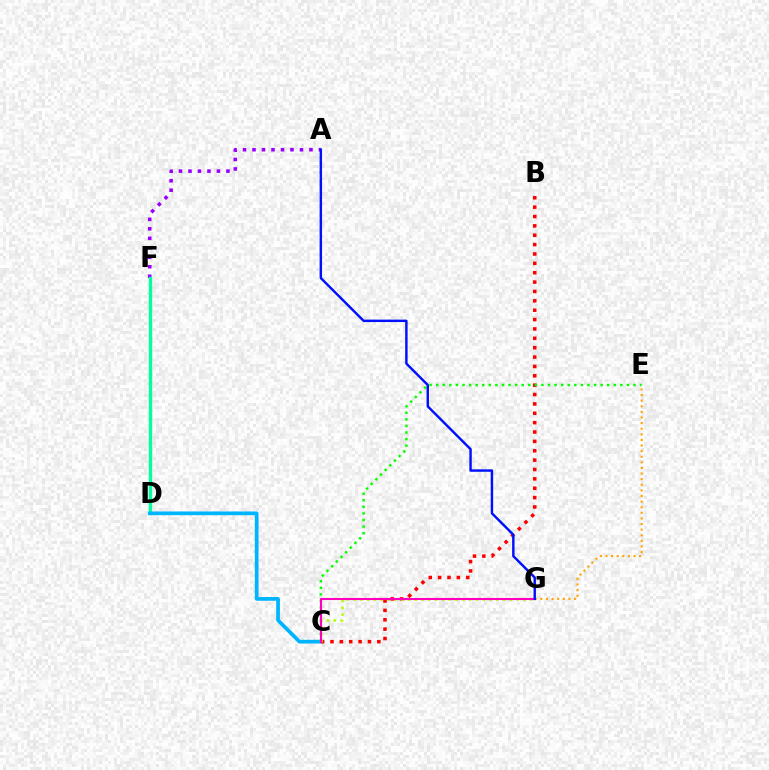{('A', 'F'): [{'color': '#9b00ff', 'line_style': 'dotted', 'thickness': 2.58}], ('D', 'F'): [{'color': '#00ff9d', 'line_style': 'solid', 'thickness': 2.41}], ('E', 'G'): [{'color': '#ffa500', 'line_style': 'dotted', 'thickness': 1.52}], ('C', 'D'): [{'color': '#00b5ff', 'line_style': 'solid', 'thickness': 2.68}], ('B', 'C'): [{'color': '#ff0000', 'line_style': 'dotted', 'thickness': 2.55}], ('C', 'E'): [{'color': '#08ff00', 'line_style': 'dotted', 'thickness': 1.79}], ('C', 'G'): [{'color': '#b3ff00', 'line_style': 'dotted', 'thickness': 1.85}, {'color': '#ff00bd', 'line_style': 'solid', 'thickness': 1.5}], ('A', 'G'): [{'color': '#0010ff', 'line_style': 'solid', 'thickness': 1.75}]}